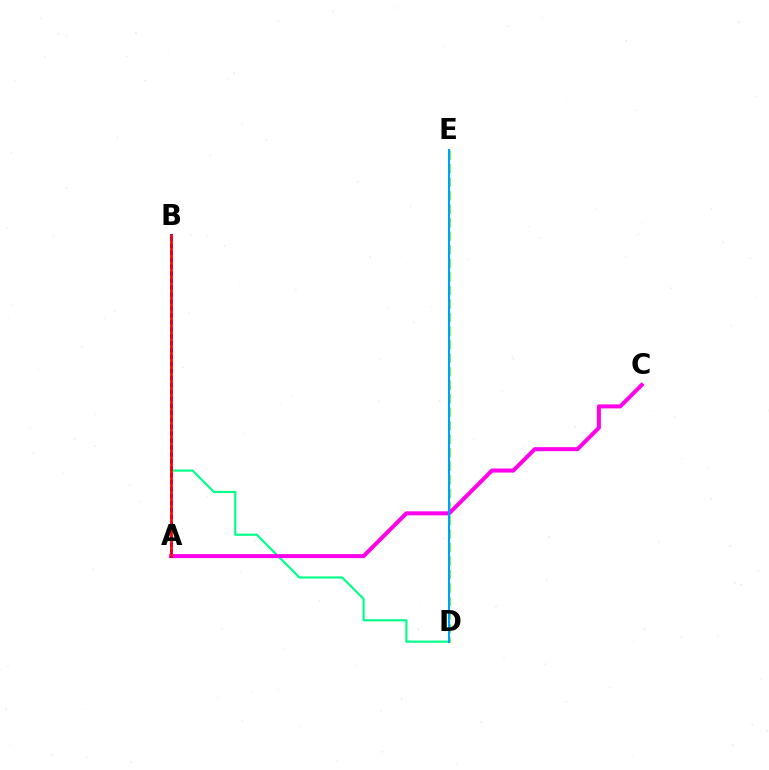{('B', 'D'): [{'color': '#00ff86', 'line_style': 'solid', 'thickness': 1.55}], ('D', 'E'): [{'color': '#4fff00', 'line_style': 'dashed', 'thickness': 1.84}, {'color': '#009eff', 'line_style': 'solid', 'thickness': 1.51}], ('A', 'C'): [{'color': '#ff00ed', 'line_style': 'solid', 'thickness': 2.9}], ('A', 'B'): [{'color': '#3700ff', 'line_style': 'solid', 'thickness': 2.09}, {'color': '#ffd500', 'line_style': 'dotted', 'thickness': 1.89}, {'color': '#ff0000', 'line_style': 'solid', 'thickness': 1.81}]}